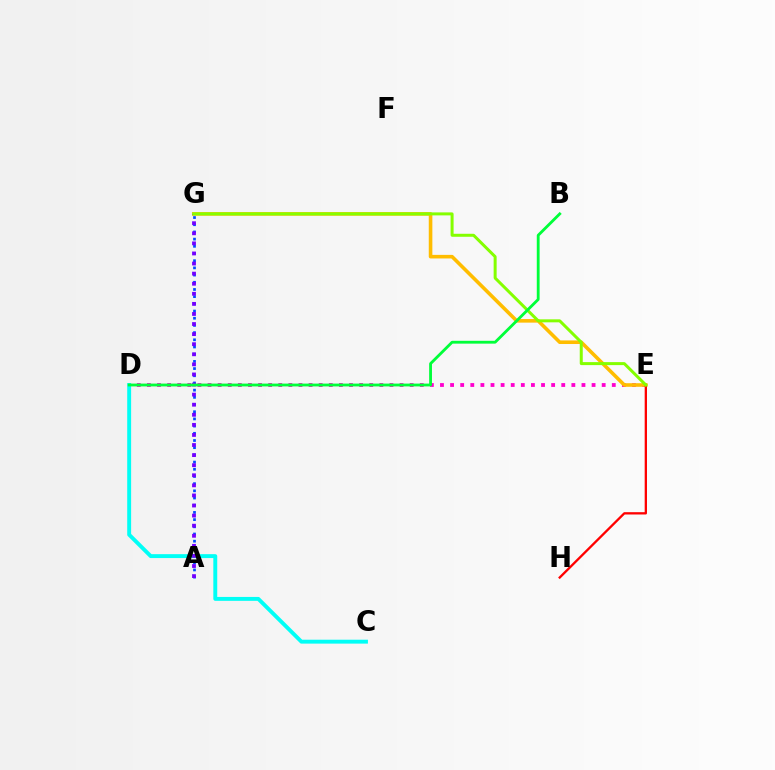{('A', 'G'): [{'color': '#004bff', 'line_style': 'dotted', 'thickness': 1.95}, {'color': '#7200ff', 'line_style': 'dotted', 'thickness': 2.74}], ('D', 'E'): [{'color': '#ff00cf', 'line_style': 'dotted', 'thickness': 2.75}], ('E', 'G'): [{'color': '#ffbd00', 'line_style': 'solid', 'thickness': 2.58}, {'color': '#84ff00', 'line_style': 'solid', 'thickness': 2.16}], ('E', 'H'): [{'color': '#ff0000', 'line_style': 'solid', 'thickness': 1.66}], ('C', 'D'): [{'color': '#00fff6', 'line_style': 'solid', 'thickness': 2.81}], ('B', 'D'): [{'color': '#00ff39', 'line_style': 'solid', 'thickness': 2.03}]}